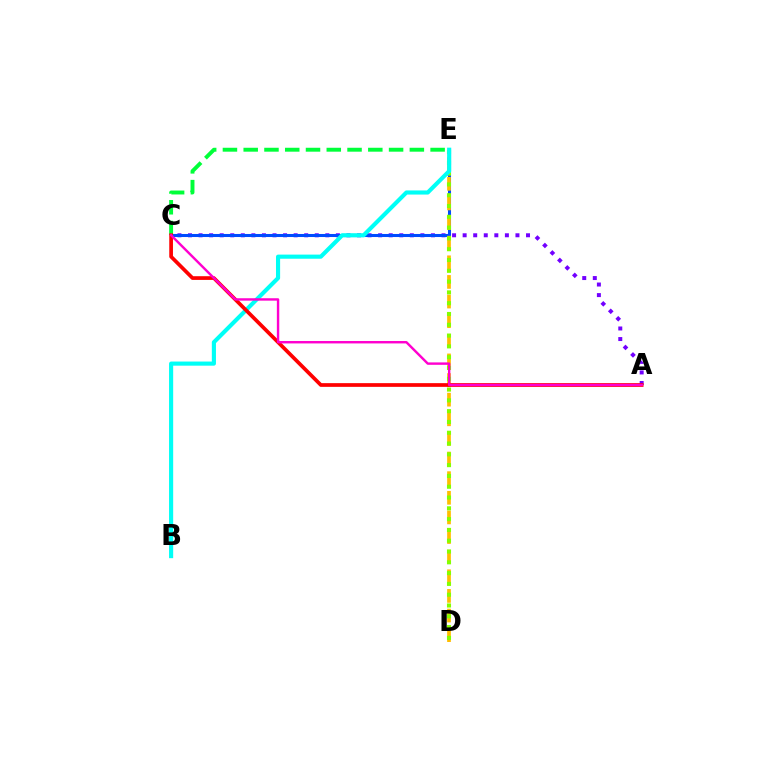{('A', 'C'): [{'color': '#7200ff', 'line_style': 'dotted', 'thickness': 2.87}, {'color': '#ff0000', 'line_style': 'solid', 'thickness': 2.67}, {'color': '#ff00cf', 'line_style': 'solid', 'thickness': 1.74}], ('C', 'E'): [{'color': '#004bff', 'line_style': 'solid', 'thickness': 2.19}, {'color': '#00ff39', 'line_style': 'dashed', 'thickness': 2.82}], ('D', 'E'): [{'color': '#ffbd00', 'line_style': 'dashed', 'thickness': 2.67}, {'color': '#84ff00', 'line_style': 'dotted', 'thickness': 2.93}], ('B', 'E'): [{'color': '#00fff6', 'line_style': 'solid', 'thickness': 2.97}]}